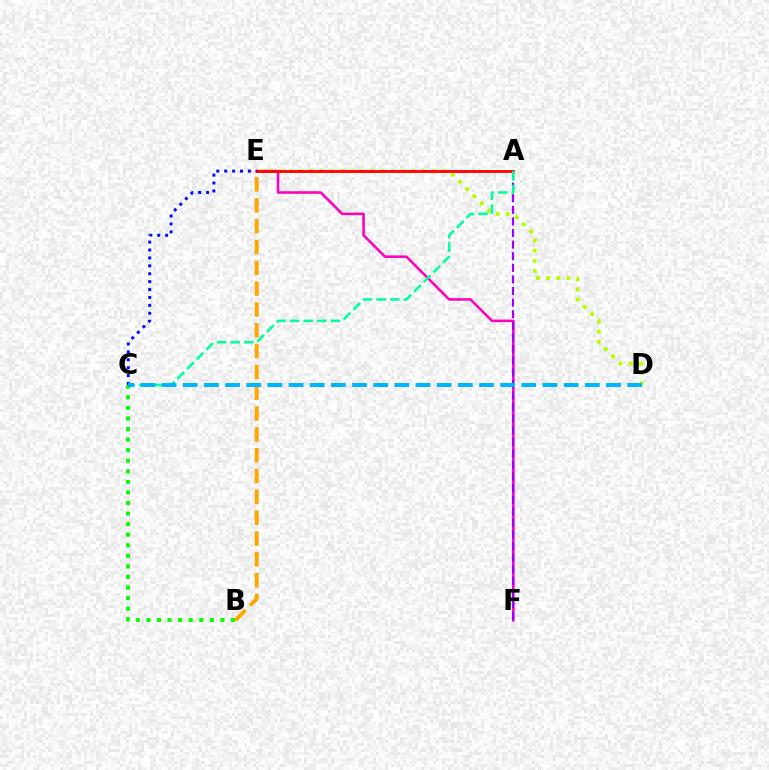{('E', 'F'): [{'color': '#ff00bd', 'line_style': 'solid', 'thickness': 1.85}], ('D', 'E'): [{'color': '#b3ff00', 'line_style': 'dotted', 'thickness': 2.77}], ('A', 'E'): [{'color': '#ff0000', 'line_style': 'solid', 'thickness': 2.03}], ('B', 'E'): [{'color': '#ffa500', 'line_style': 'dashed', 'thickness': 2.83}], ('B', 'C'): [{'color': '#08ff00', 'line_style': 'dotted', 'thickness': 2.87}], ('C', 'E'): [{'color': '#0010ff', 'line_style': 'dotted', 'thickness': 2.15}], ('A', 'F'): [{'color': '#9b00ff', 'line_style': 'dashed', 'thickness': 1.58}], ('A', 'C'): [{'color': '#00ff9d', 'line_style': 'dashed', 'thickness': 1.85}], ('C', 'D'): [{'color': '#00b5ff', 'line_style': 'dashed', 'thickness': 2.87}]}